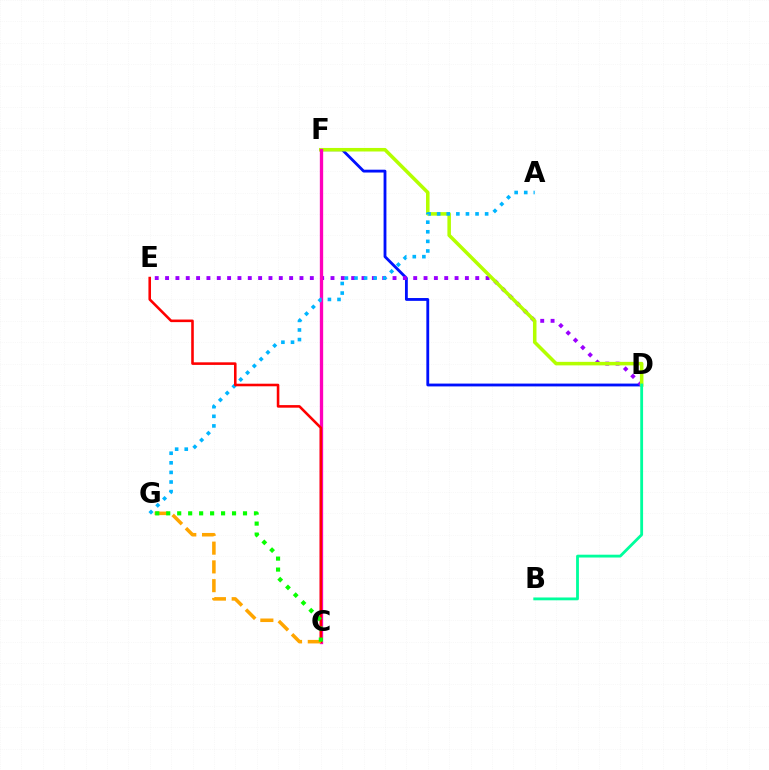{('D', 'F'): [{'color': '#0010ff', 'line_style': 'solid', 'thickness': 2.04}, {'color': '#b3ff00', 'line_style': 'solid', 'thickness': 2.55}], ('D', 'E'): [{'color': '#9b00ff', 'line_style': 'dotted', 'thickness': 2.81}], ('B', 'D'): [{'color': '#00ff9d', 'line_style': 'solid', 'thickness': 2.03}], ('C', 'F'): [{'color': '#ff00bd', 'line_style': 'solid', 'thickness': 2.39}], ('A', 'G'): [{'color': '#00b5ff', 'line_style': 'dotted', 'thickness': 2.61}], ('C', 'E'): [{'color': '#ff0000', 'line_style': 'solid', 'thickness': 1.86}], ('C', 'G'): [{'color': '#ffa500', 'line_style': 'dashed', 'thickness': 2.55}, {'color': '#08ff00', 'line_style': 'dotted', 'thickness': 2.98}]}